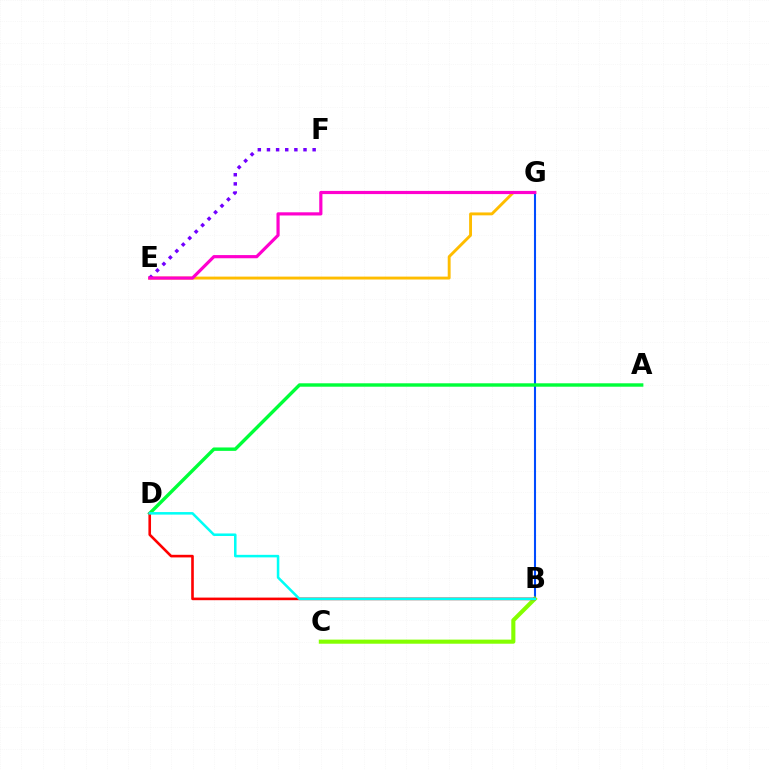{('B', 'G'): [{'color': '#004bff', 'line_style': 'solid', 'thickness': 1.5}], ('A', 'D'): [{'color': '#00ff39', 'line_style': 'solid', 'thickness': 2.46}], ('B', 'C'): [{'color': '#84ff00', 'line_style': 'solid', 'thickness': 2.95}], ('E', 'G'): [{'color': '#ffbd00', 'line_style': 'solid', 'thickness': 2.08}, {'color': '#ff00cf', 'line_style': 'solid', 'thickness': 2.29}], ('B', 'D'): [{'color': '#ff0000', 'line_style': 'solid', 'thickness': 1.88}, {'color': '#00fff6', 'line_style': 'solid', 'thickness': 1.83}], ('E', 'F'): [{'color': '#7200ff', 'line_style': 'dotted', 'thickness': 2.48}]}